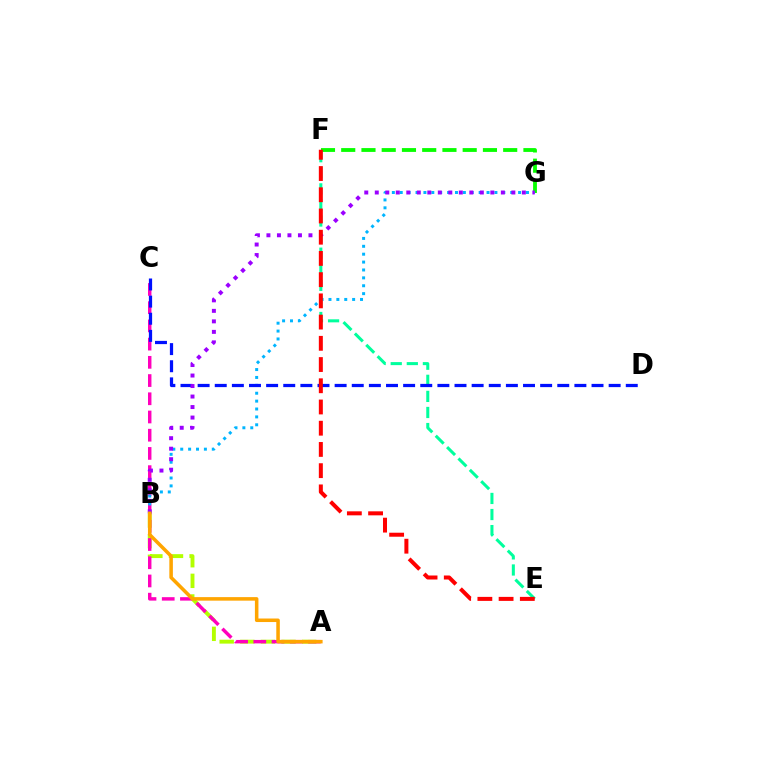{('F', 'G'): [{'color': '#08ff00', 'line_style': 'dashed', 'thickness': 2.75}], ('A', 'B'): [{'color': '#b3ff00', 'line_style': 'dashed', 'thickness': 2.8}, {'color': '#ffa500', 'line_style': 'solid', 'thickness': 2.54}], ('A', 'C'): [{'color': '#ff00bd', 'line_style': 'dashed', 'thickness': 2.47}], ('E', 'F'): [{'color': '#00ff9d', 'line_style': 'dashed', 'thickness': 2.18}, {'color': '#ff0000', 'line_style': 'dashed', 'thickness': 2.88}], ('B', 'G'): [{'color': '#00b5ff', 'line_style': 'dotted', 'thickness': 2.14}, {'color': '#9b00ff', 'line_style': 'dotted', 'thickness': 2.85}], ('C', 'D'): [{'color': '#0010ff', 'line_style': 'dashed', 'thickness': 2.33}]}